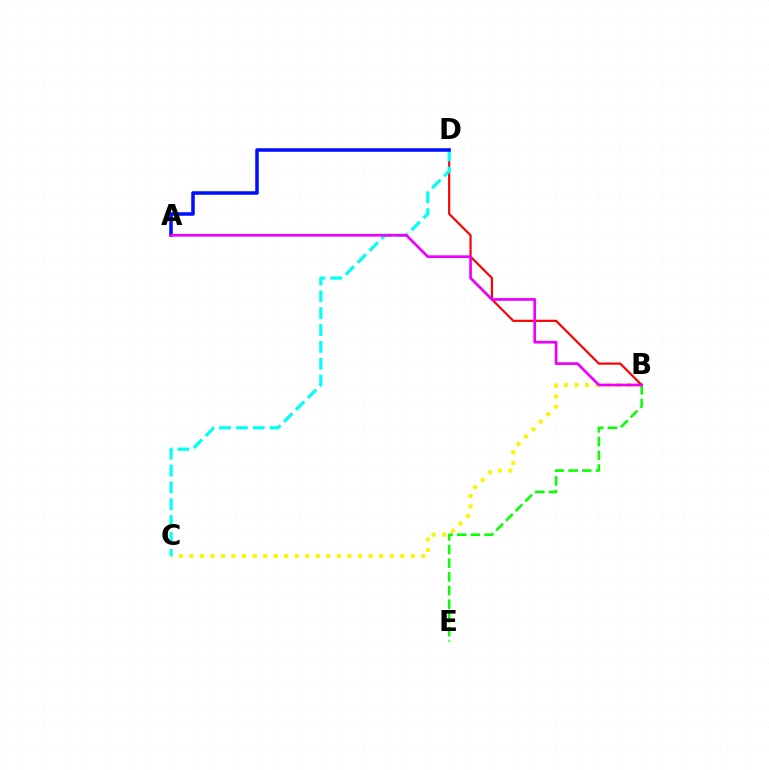{('B', 'C'): [{'color': '#fcf500', 'line_style': 'dotted', 'thickness': 2.86}], ('B', 'D'): [{'color': '#ff0000', 'line_style': 'solid', 'thickness': 1.57}], ('B', 'E'): [{'color': '#08ff00', 'line_style': 'dashed', 'thickness': 1.86}], ('C', 'D'): [{'color': '#00fff6', 'line_style': 'dashed', 'thickness': 2.29}], ('A', 'D'): [{'color': '#0010ff', 'line_style': 'solid', 'thickness': 2.55}], ('A', 'B'): [{'color': '#ee00ff', 'line_style': 'solid', 'thickness': 1.96}]}